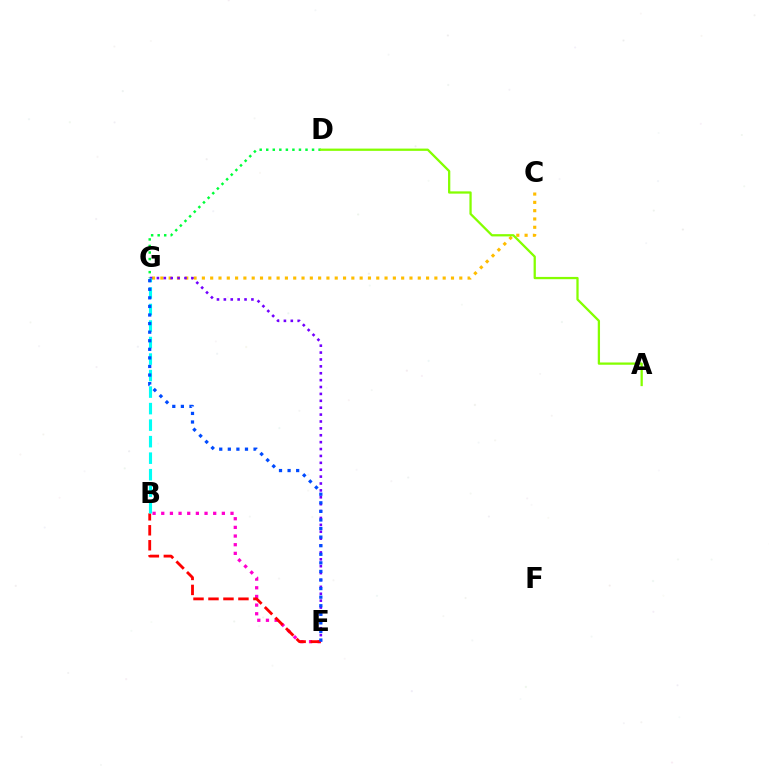{('B', 'E'): [{'color': '#ff00cf', 'line_style': 'dotted', 'thickness': 2.35}, {'color': '#ff0000', 'line_style': 'dashed', 'thickness': 2.03}], ('D', 'G'): [{'color': '#00ff39', 'line_style': 'dotted', 'thickness': 1.78}], ('C', 'G'): [{'color': '#ffbd00', 'line_style': 'dotted', 'thickness': 2.26}], ('E', 'G'): [{'color': '#7200ff', 'line_style': 'dotted', 'thickness': 1.87}, {'color': '#004bff', 'line_style': 'dotted', 'thickness': 2.33}], ('B', 'G'): [{'color': '#00fff6', 'line_style': 'dashed', 'thickness': 2.24}], ('A', 'D'): [{'color': '#84ff00', 'line_style': 'solid', 'thickness': 1.64}]}